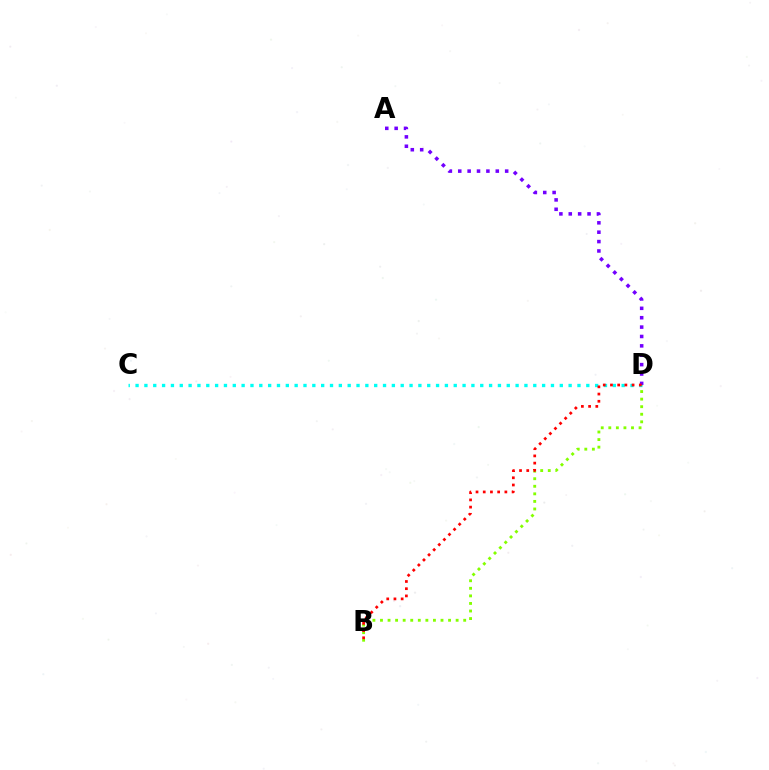{('C', 'D'): [{'color': '#00fff6', 'line_style': 'dotted', 'thickness': 2.4}], ('A', 'D'): [{'color': '#7200ff', 'line_style': 'dotted', 'thickness': 2.55}], ('B', 'D'): [{'color': '#84ff00', 'line_style': 'dotted', 'thickness': 2.06}, {'color': '#ff0000', 'line_style': 'dotted', 'thickness': 1.96}]}